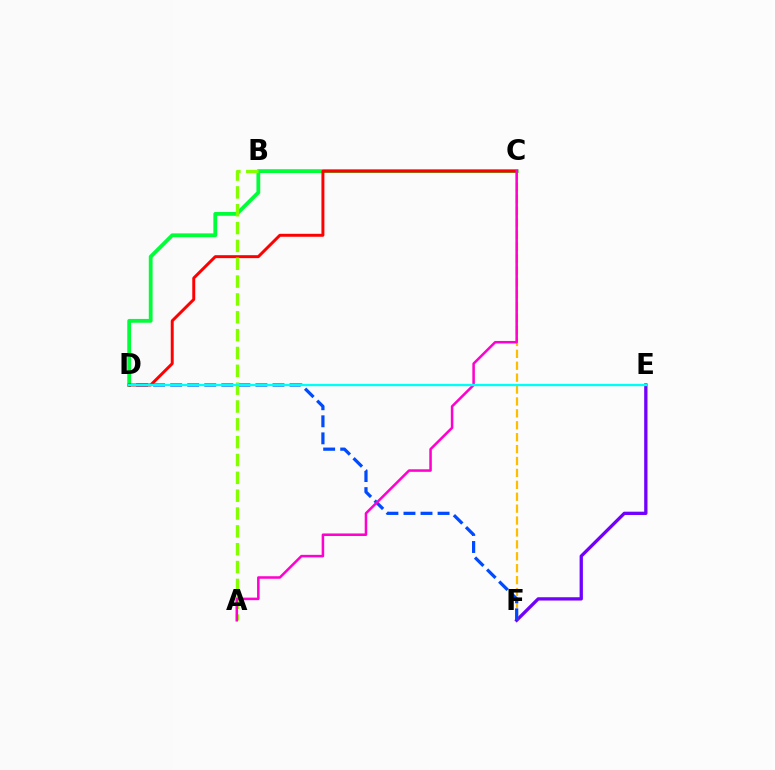{('C', 'D'): [{'color': '#00ff39', 'line_style': 'solid', 'thickness': 2.74}, {'color': '#ff0000', 'line_style': 'solid', 'thickness': 2.13}], ('E', 'F'): [{'color': '#7200ff', 'line_style': 'solid', 'thickness': 2.37}], ('C', 'F'): [{'color': '#ffbd00', 'line_style': 'dashed', 'thickness': 1.62}], ('D', 'F'): [{'color': '#004bff', 'line_style': 'dashed', 'thickness': 2.32}], ('A', 'B'): [{'color': '#84ff00', 'line_style': 'dashed', 'thickness': 2.42}], ('A', 'C'): [{'color': '#ff00cf', 'line_style': 'solid', 'thickness': 1.82}], ('D', 'E'): [{'color': '#00fff6', 'line_style': 'solid', 'thickness': 1.69}]}